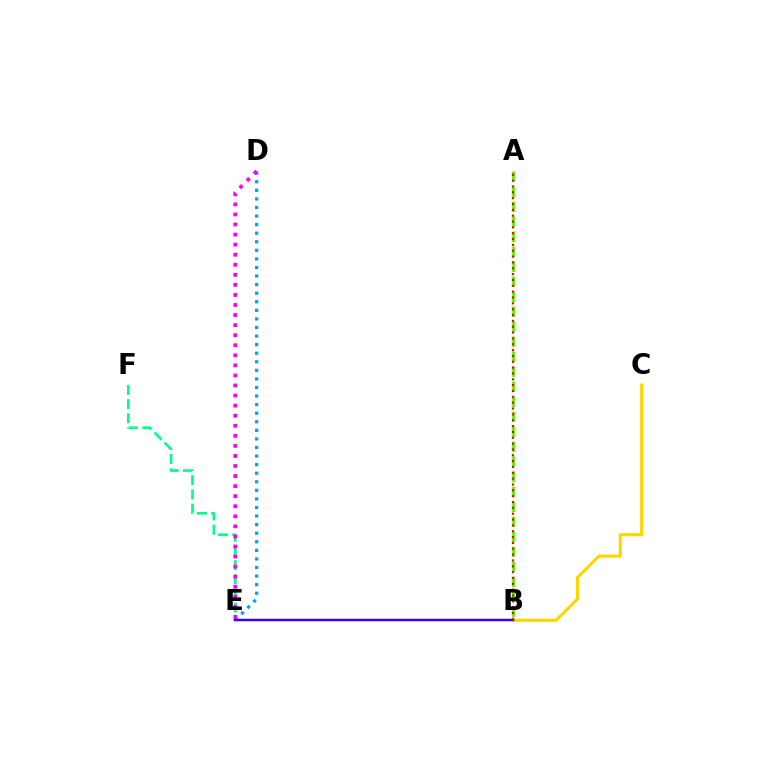{('D', 'E'): [{'color': '#009eff', 'line_style': 'dotted', 'thickness': 2.33}, {'color': '#ff00ed', 'line_style': 'dotted', 'thickness': 2.73}], ('B', 'C'): [{'color': '#ffd500', 'line_style': 'solid', 'thickness': 2.24}], ('E', 'F'): [{'color': '#00ff86', 'line_style': 'dashed', 'thickness': 1.93}], ('A', 'B'): [{'color': '#4fff00', 'line_style': 'dashed', 'thickness': 2.04}, {'color': '#ff0000', 'line_style': 'dotted', 'thickness': 1.59}], ('B', 'E'): [{'color': '#3700ff', 'line_style': 'solid', 'thickness': 1.78}]}